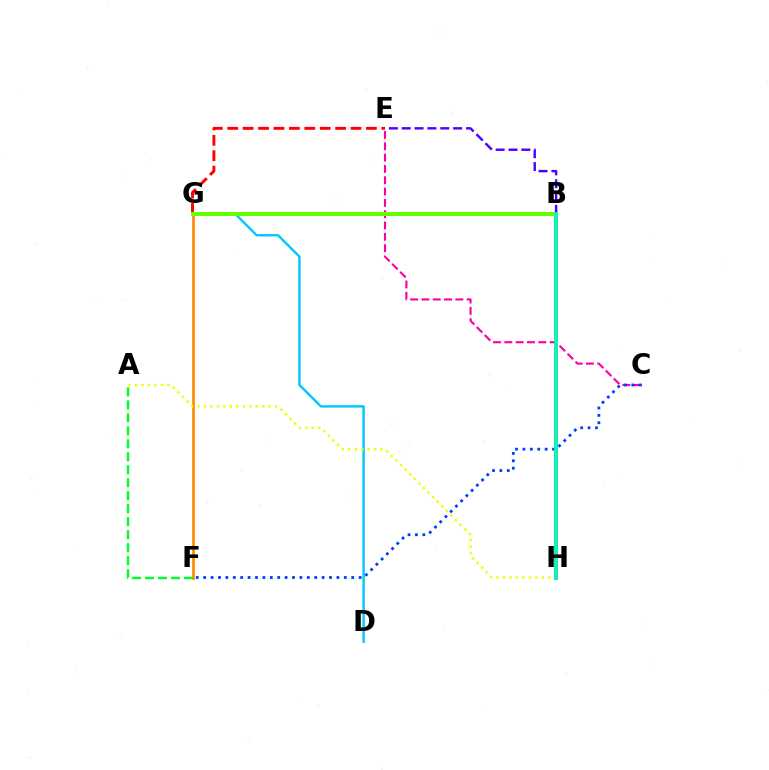{('F', 'G'): [{'color': '#ff8800', 'line_style': 'solid', 'thickness': 1.93}], ('E', 'G'): [{'color': '#ff0000', 'line_style': 'dashed', 'thickness': 2.09}], ('D', 'G'): [{'color': '#00c7ff', 'line_style': 'solid', 'thickness': 1.73}], ('A', 'H'): [{'color': '#eeff00', 'line_style': 'dotted', 'thickness': 1.76}], ('A', 'F'): [{'color': '#00ff27', 'line_style': 'dashed', 'thickness': 1.76}], ('C', 'E'): [{'color': '#ff00a0', 'line_style': 'dashed', 'thickness': 1.54}], ('C', 'F'): [{'color': '#003fff', 'line_style': 'dotted', 'thickness': 2.01}], ('B', 'H'): [{'color': '#d600ff', 'line_style': 'solid', 'thickness': 2.59}, {'color': '#00ffaf', 'line_style': 'solid', 'thickness': 2.64}], ('B', 'G'): [{'color': '#66ff00', 'line_style': 'solid', 'thickness': 2.93}], ('B', 'E'): [{'color': '#4f00ff', 'line_style': 'dashed', 'thickness': 1.75}]}